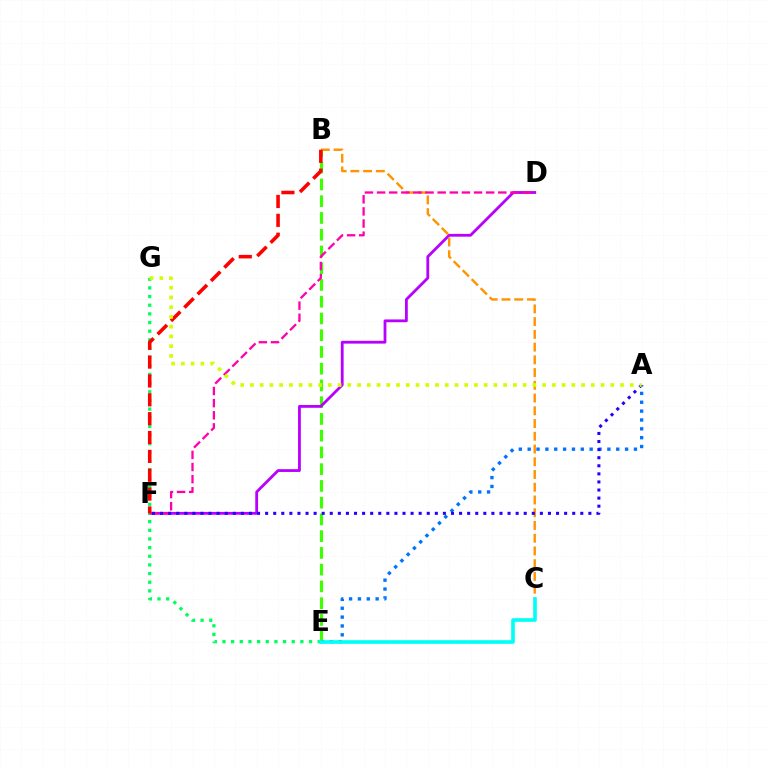{('B', 'E'): [{'color': '#3dff00', 'line_style': 'dashed', 'thickness': 2.28}], ('D', 'F'): [{'color': '#b900ff', 'line_style': 'solid', 'thickness': 2.02}, {'color': '#ff00ac', 'line_style': 'dashed', 'thickness': 1.65}], ('B', 'C'): [{'color': '#ff9400', 'line_style': 'dashed', 'thickness': 1.73}], ('A', 'E'): [{'color': '#0074ff', 'line_style': 'dotted', 'thickness': 2.41}], ('E', 'G'): [{'color': '#00ff5c', 'line_style': 'dotted', 'thickness': 2.35}], ('A', 'F'): [{'color': '#2500ff', 'line_style': 'dotted', 'thickness': 2.2}], ('B', 'F'): [{'color': '#ff0000', 'line_style': 'dashed', 'thickness': 2.56}], ('C', 'E'): [{'color': '#00fff6', 'line_style': 'solid', 'thickness': 2.61}], ('A', 'G'): [{'color': '#d1ff00', 'line_style': 'dotted', 'thickness': 2.65}]}